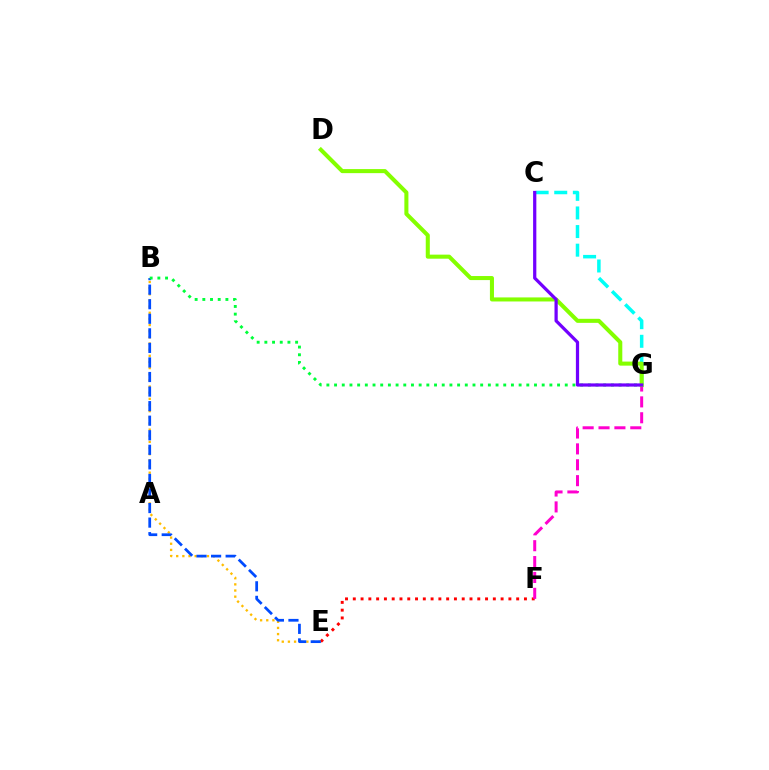{('E', 'F'): [{'color': '#ff0000', 'line_style': 'dotted', 'thickness': 2.11}], ('B', 'E'): [{'color': '#ffbd00', 'line_style': 'dotted', 'thickness': 1.67}, {'color': '#004bff', 'line_style': 'dashed', 'thickness': 1.98}], ('F', 'G'): [{'color': '#ff00cf', 'line_style': 'dashed', 'thickness': 2.16}], ('C', 'G'): [{'color': '#00fff6', 'line_style': 'dashed', 'thickness': 2.53}, {'color': '#7200ff', 'line_style': 'solid', 'thickness': 2.33}], ('B', 'G'): [{'color': '#00ff39', 'line_style': 'dotted', 'thickness': 2.09}], ('D', 'G'): [{'color': '#84ff00', 'line_style': 'solid', 'thickness': 2.92}]}